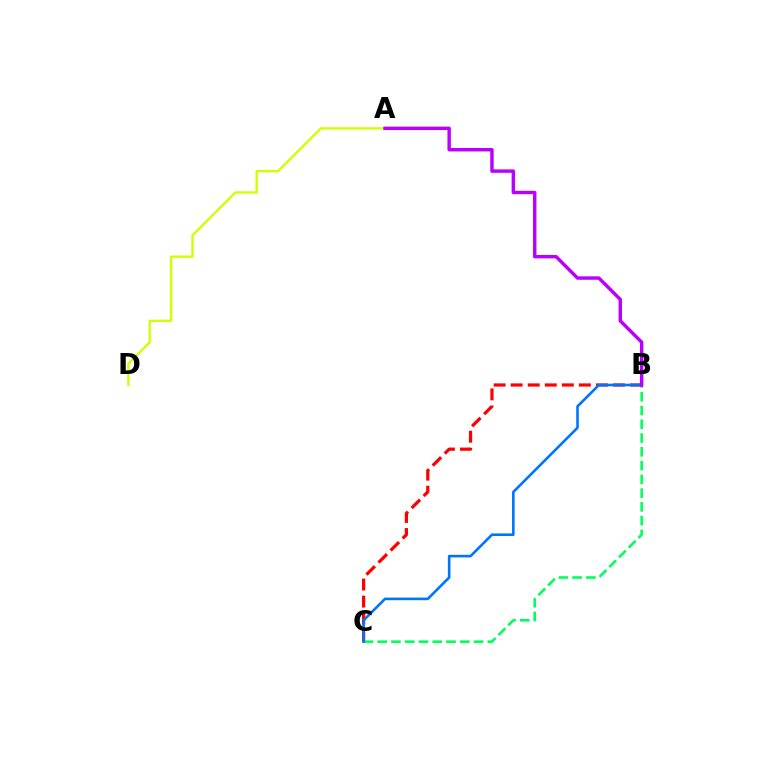{('B', 'C'): [{'color': '#ff0000', 'line_style': 'dashed', 'thickness': 2.32}, {'color': '#00ff5c', 'line_style': 'dashed', 'thickness': 1.87}, {'color': '#0074ff', 'line_style': 'solid', 'thickness': 1.88}], ('A', 'D'): [{'color': '#d1ff00', 'line_style': 'solid', 'thickness': 1.69}], ('A', 'B'): [{'color': '#b900ff', 'line_style': 'solid', 'thickness': 2.47}]}